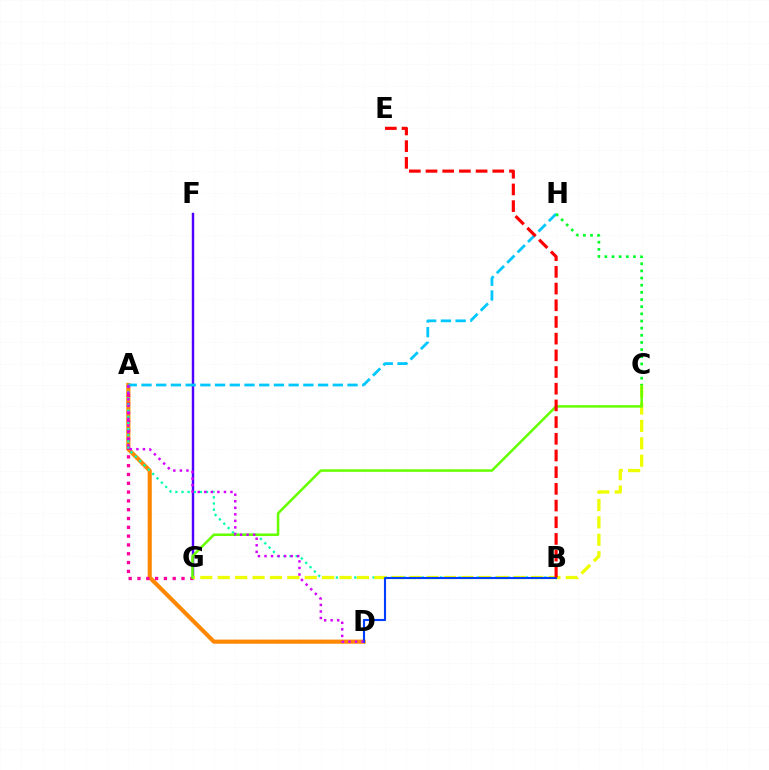{('A', 'D'): [{'color': '#ff8800', 'line_style': 'solid', 'thickness': 2.98}, {'color': '#d600ff', 'line_style': 'dotted', 'thickness': 1.78}], ('F', 'G'): [{'color': '#4f00ff', 'line_style': 'solid', 'thickness': 1.75}], ('A', 'G'): [{'color': '#ff00a0', 'line_style': 'dotted', 'thickness': 2.39}], ('A', 'B'): [{'color': '#00ffaf', 'line_style': 'dotted', 'thickness': 1.67}], ('C', 'G'): [{'color': '#eeff00', 'line_style': 'dashed', 'thickness': 2.36}, {'color': '#66ff00', 'line_style': 'solid', 'thickness': 1.82}], ('B', 'D'): [{'color': '#003fff', 'line_style': 'solid', 'thickness': 1.52}], ('A', 'H'): [{'color': '#00c7ff', 'line_style': 'dashed', 'thickness': 2.0}], ('B', 'E'): [{'color': '#ff0000', 'line_style': 'dashed', 'thickness': 2.27}], ('C', 'H'): [{'color': '#00ff27', 'line_style': 'dotted', 'thickness': 1.94}]}